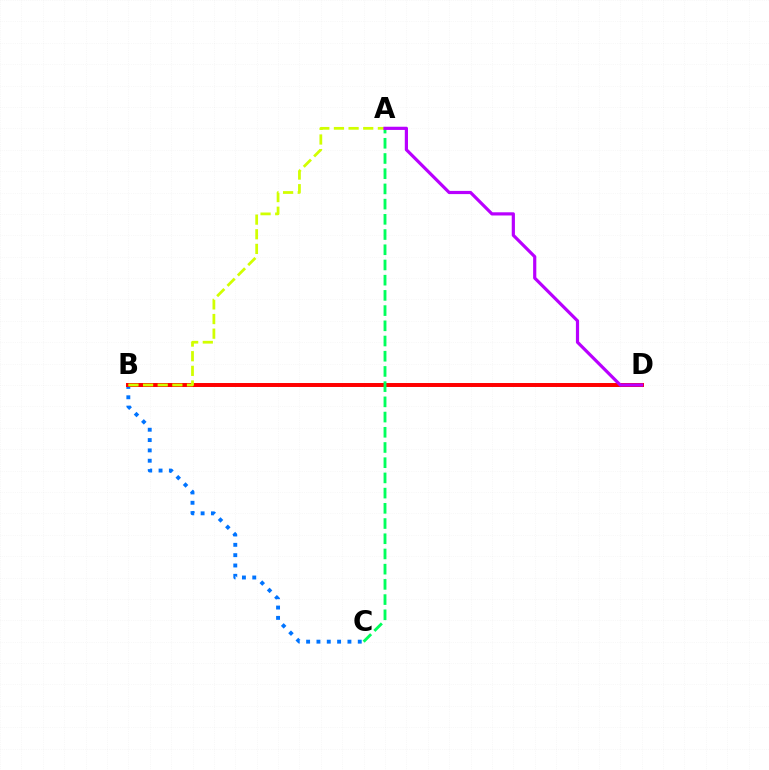{('B', 'C'): [{'color': '#0074ff', 'line_style': 'dotted', 'thickness': 2.81}], ('B', 'D'): [{'color': '#ff0000', 'line_style': 'solid', 'thickness': 2.85}], ('A', 'C'): [{'color': '#00ff5c', 'line_style': 'dashed', 'thickness': 2.07}], ('A', 'B'): [{'color': '#d1ff00', 'line_style': 'dashed', 'thickness': 1.99}], ('A', 'D'): [{'color': '#b900ff', 'line_style': 'solid', 'thickness': 2.3}]}